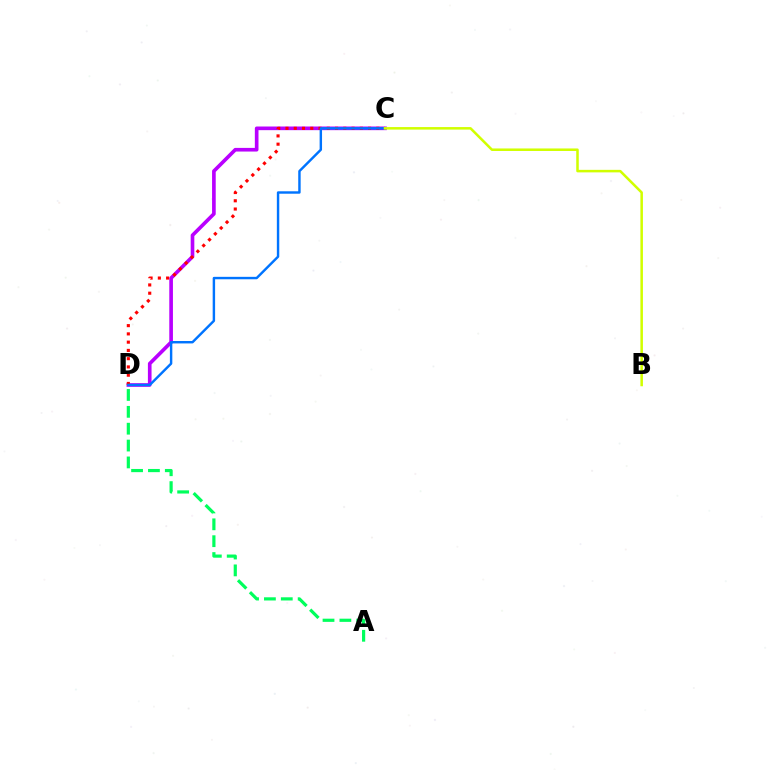{('C', 'D'): [{'color': '#b900ff', 'line_style': 'solid', 'thickness': 2.63}, {'color': '#ff0000', 'line_style': 'dotted', 'thickness': 2.24}, {'color': '#0074ff', 'line_style': 'solid', 'thickness': 1.75}], ('A', 'D'): [{'color': '#00ff5c', 'line_style': 'dashed', 'thickness': 2.29}], ('B', 'C'): [{'color': '#d1ff00', 'line_style': 'solid', 'thickness': 1.82}]}